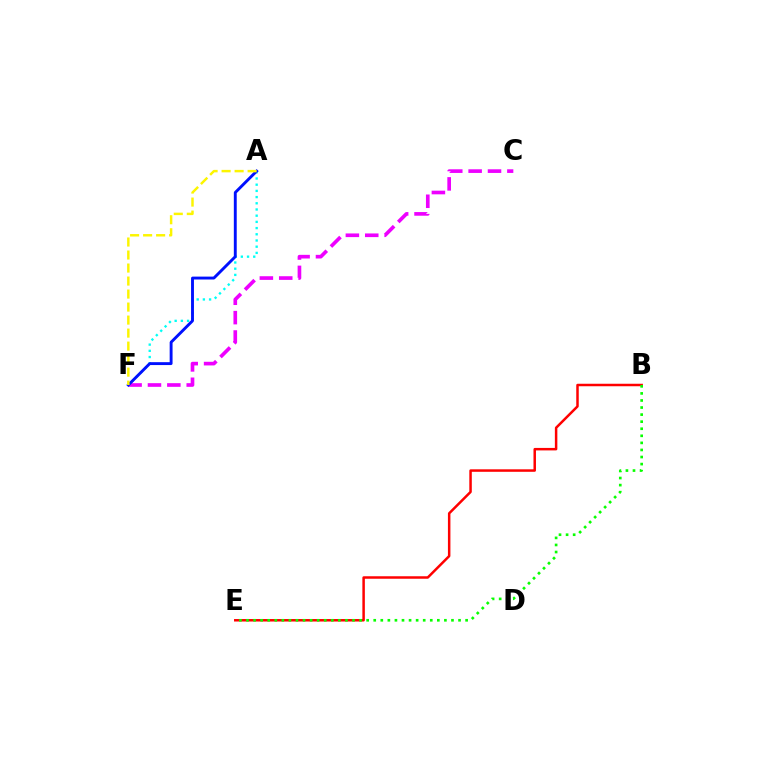{('B', 'E'): [{'color': '#ff0000', 'line_style': 'solid', 'thickness': 1.79}, {'color': '#08ff00', 'line_style': 'dotted', 'thickness': 1.92}], ('C', 'F'): [{'color': '#ee00ff', 'line_style': 'dashed', 'thickness': 2.63}], ('A', 'F'): [{'color': '#00fff6', 'line_style': 'dotted', 'thickness': 1.68}, {'color': '#0010ff', 'line_style': 'solid', 'thickness': 2.08}, {'color': '#fcf500', 'line_style': 'dashed', 'thickness': 1.77}]}